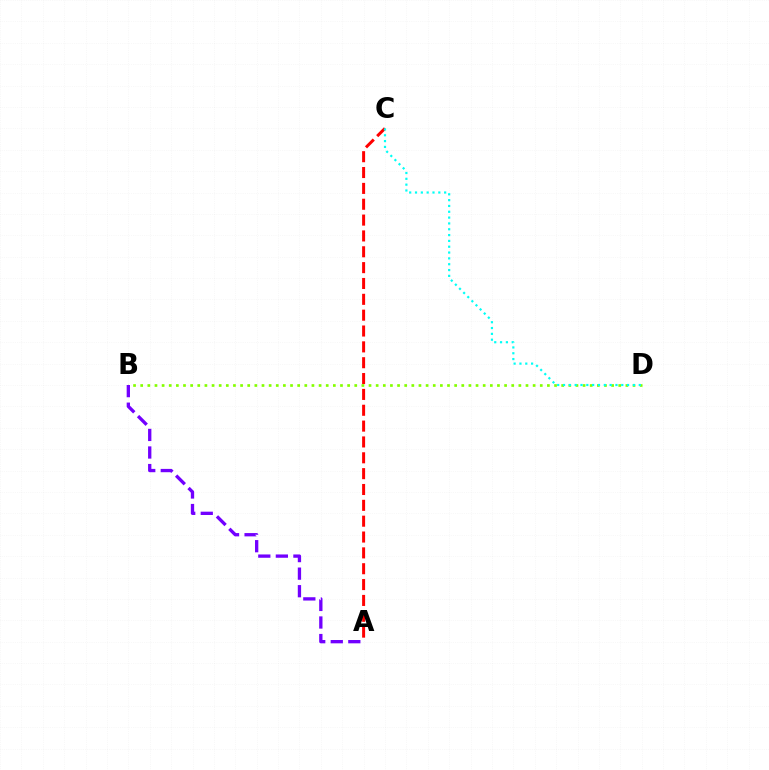{('A', 'C'): [{'color': '#ff0000', 'line_style': 'dashed', 'thickness': 2.15}], ('B', 'D'): [{'color': '#84ff00', 'line_style': 'dotted', 'thickness': 1.94}], ('A', 'B'): [{'color': '#7200ff', 'line_style': 'dashed', 'thickness': 2.39}], ('C', 'D'): [{'color': '#00fff6', 'line_style': 'dotted', 'thickness': 1.58}]}